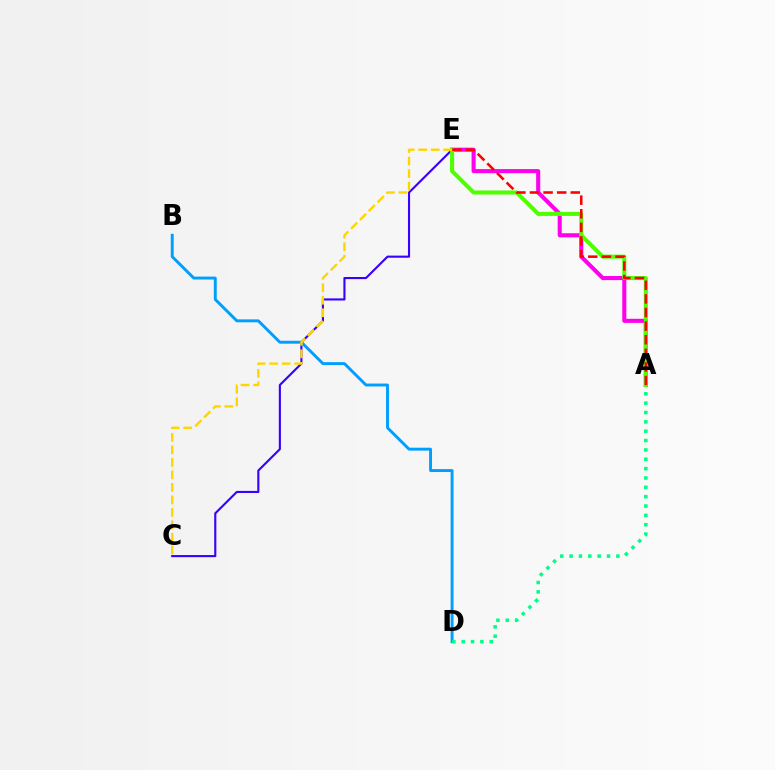{('C', 'E'): [{'color': '#3700ff', 'line_style': 'solid', 'thickness': 1.52}, {'color': '#ffd500', 'line_style': 'dashed', 'thickness': 1.7}], ('A', 'E'): [{'color': '#ff00ed', 'line_style': 'solid', 'thickness': 2.93}, {'color': '#4fff00', 'line_style': 'solid', 'thickness': 2.92}, {'color': '#ff0000', 'line_style': 'dashed', 'thickness': 1.85}], ('B', 'D'): [{'color': '#009eff', 'line_style': 'solid', 'thickness': 2.1}], ('A', 'D'): [{'color': '#00ff86', 'line_style': 'dotted', 'thickness': 2.54}]}